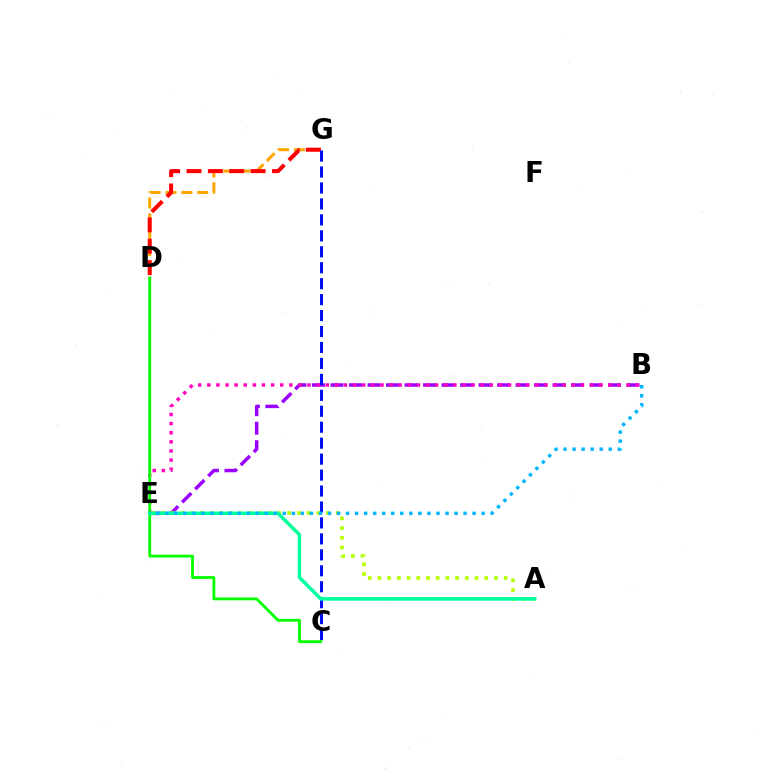{('B', 'E'): [{'color': '#9b00ff', 'line_style': 'dashed', 'thickness': 2.51}, {'color': '#ff00bd', 'line_style': 'dotted', 'thickness': 2.48}, {'color': '#00b5ff', 'line_style': 'dotted', 'thickness': 2.46}], ('D', 'G'): [{'color': '#ffa500', 'line_style': 'dashed', 'thickness': 2.16}, {'color': '#ff0000', 'line_style': 'dashed', 'thickness': 2.9}], ('C', 'G'): [{'color': '#0010ff', 'line_style': 'dashed', 'thickness': 2.17}], ('A', 'E'): [{'color': '#b3ff00', 'line_style': 'dotted', 'thickness': 2.64}, {'color': '#00ff9d', 'line_style': 'solid', 'thickness': 2.52}], ('C', 'D'): [{'color': '#08ff00', 'line_style': 'solid', 'thickness': 2.04}]}